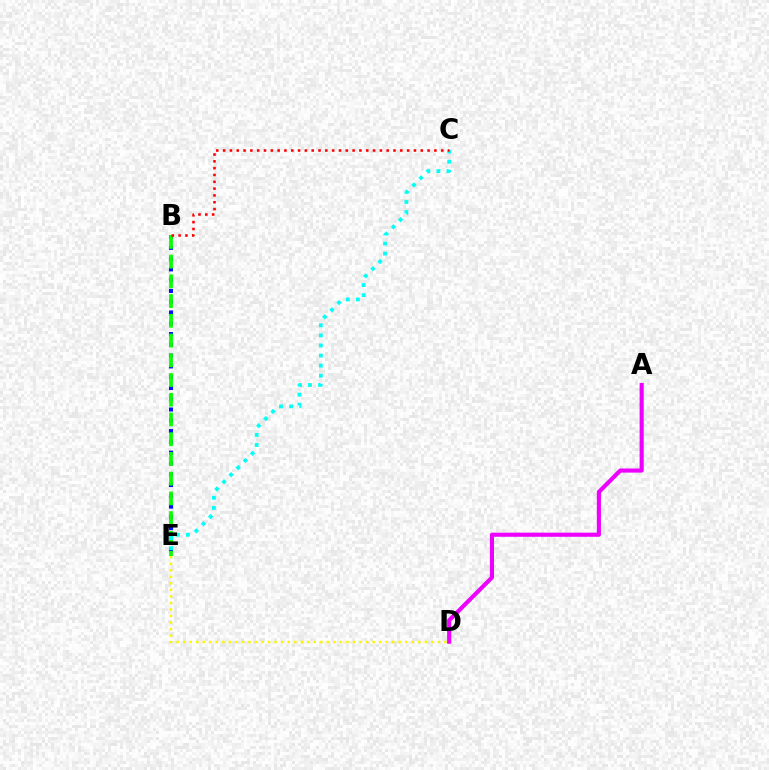{('B', 'E'): [{'color': '#0010ff', 'line_style': 'dotted', 'thickness': 2.93}, {'color': '#08ff00', 'line_style': 'dashed', 'thickness': 2.68}], ('C', 'E'): [{'color': '#00fff6', 'line_style': 'dotted', 'thickness': 2.74}], ('B', 'C'): [{'color': '#ff0000', 'line_style': 'dotted', 'thickness': 1.85}], ('D', 'E'): [{'color': '#fcf500', 'line_style': 'dotted', 'thickness': 1.77}], ('A', 'D'): [{'color': '#ee00ff', 'line_style': 'solid', 'thickness': 2.97}]}